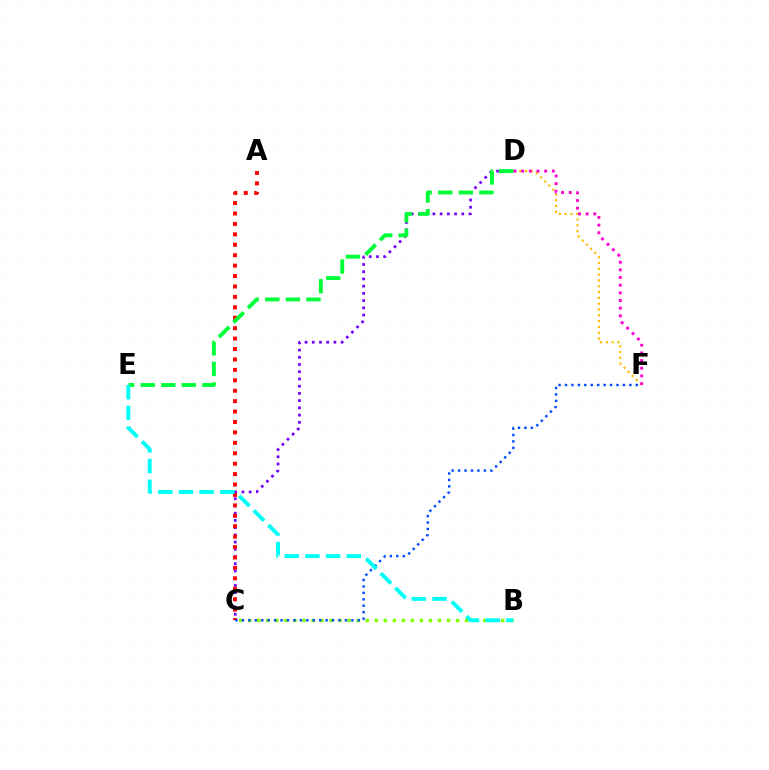{('C', 'D'): [{'color': '#7200ff', 'line_style': 'dotted', 'thickness': 1.96}], ('D', 'F'): [{'color': '#ffbd00', 'line_style': 'dotted', 'thickness': 1.58}, {'color': '#ff00cf', 'line_style': 'dotted', 'thickness': 2.08}], ('A', 'C'): [{'color': '#ff0000', 'line_style': 'dotted', 'thickness': 2.83}], ('D', 'E'): [{'color': '#00ff39', 'line_style': 'dashed', 'thickness': 2.79}], ('B', 'C'): [{'color': '#84ff00', 'line_style': 'dotted', 'thickness': 2.46}], ('C', 'F'): [{'color': '#004bff', 'line_style': 'dotted', 'thickness': 1.75}], ('B', 'E'): [{'color': '#00fff6', 'line_style': 'dashed', 'thickness': 2.81}]}